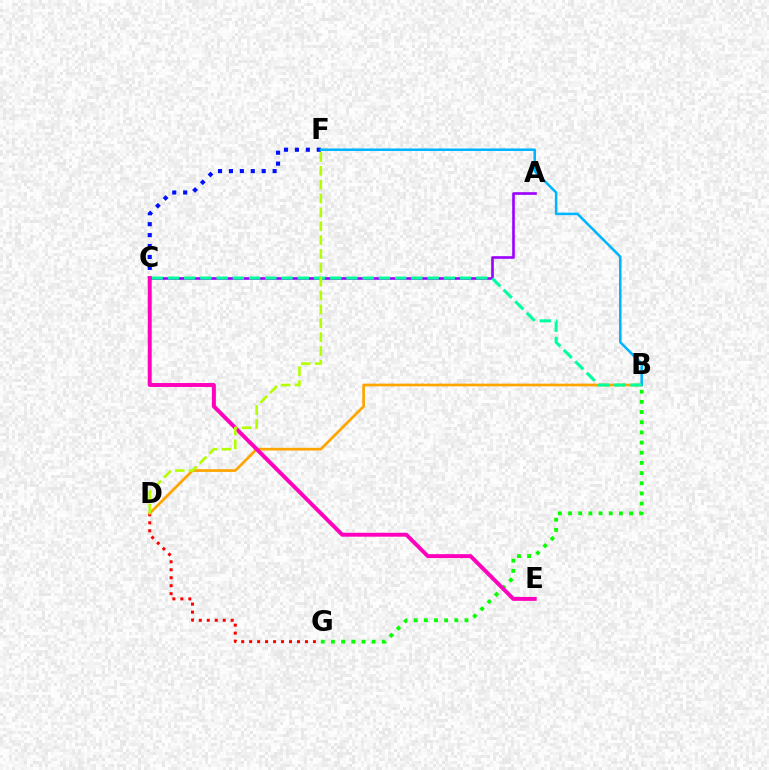{('D', 'G'): [{'color': '#ff0000', 'line_style': 'dotted', 'thickness': 2.17}], ('B', 'D'): [{'color': '#ffa500', 'line_style': 'solid', 'thickness': 1.95}], ('A', 'C'): [{'color': '#9b00ff', 'line_style': 'solid', 'thickness': 1.88}], ('B', 'G'): [{'color': '#08ff00', 'line_style': 'dotted', 'thickness': 2.76}], ('C', 'F'): [{'color': '#0010ff', 'line_style': 'dotted', 'thickness': 2.97}], ('B', 'F'): [{'color': '#00b5ff', 'line_style': 'solid', 'thickness': 1.83}], ('B', 'C'): [{'color': '#00ff9d', 'line_style': 'dashed', 'thickness': 2.2}], ('C', 'E'): [{'color': '#ff00bd', 'line_style': 'solid', 'thickness': 2.82}], ('D', 'F'): [{'color': '#b3ff00', 'line_style': 'dashed', 'thickness': 1.88}]}